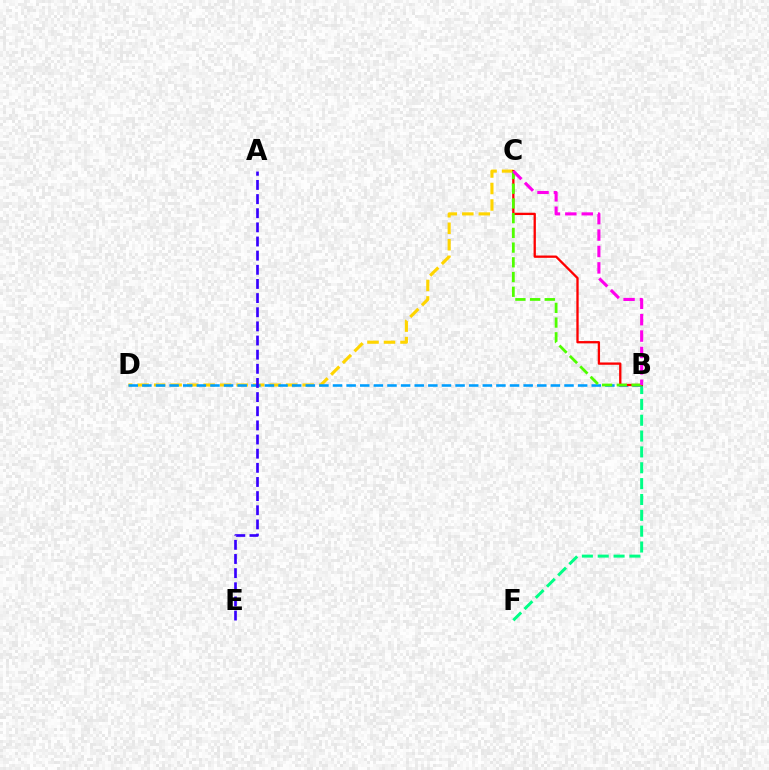{('C', 'D'): [{'color': '#ffd500', 'line_style': 'dashed', 'thickness': 2.24}], ('B', 'F'): [{'color': '#00ff86', 'line_style': 'dashed', 'thickness': 2.15}], ('B', 'D'): [{'color': '#009eff', 'line_style': 'dashed', 'thickness': 1.85}], ('B', 'C'): [{'color': '#ff0000', 'line_style': 'solid', 'thickness': 1.66}, {'color': '#4fff00', 'line_style': 'dashed', 'thickness': 2.0}, {'color': '#ff00ed', 'line_style': 'dashed', 'thickness': 2.23}], ('A', 'E'): [{'color': '#3700ff', 'line_style': 'dashed', 'thickness': 1.92}]}